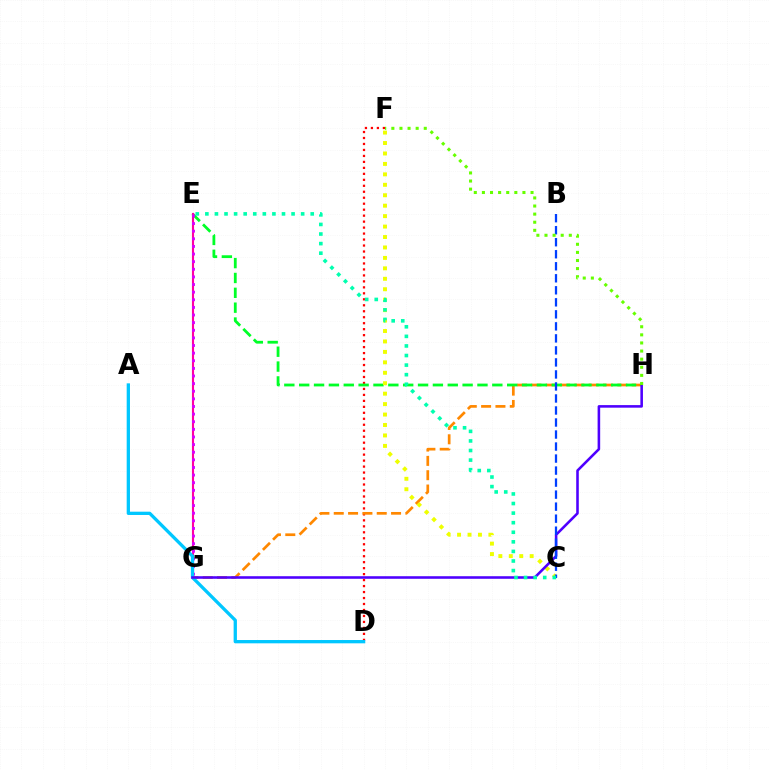{('D', 'F'): [{'color': '#ff0000', 'line_style': 'dotted', 'thickness': 1.62}], ('G', 'H'): [{'color': '#ff8800', 'line_style': 'dashed', 'thickness': 1.95}, {'color': '#4f00ff', 'line_style': 'solid', 'thickness': 1.85}], ('E', 'H'): [{'color': '#00ff27', 'line_style': 'dashed', 'thickness': 2.02}], ('E', 'G'): [{'color': '#ff00a0', 'line_style': 'solid', 'thickness': 1.53}, {'color': '#d600ff', 'line_style': 'dotted', 'thickness': 2.07}], ('C', 'F'): [{'color': '#eeff00', 'line_style': 'dotted', 'thickness': 2.84}], ('A', 'D'): [{'color': '#00c7ff', 'line_style': 'solid', 'thickness': 2.37}], ('B', 'C'): [{'color': '#003fff', 'line_style': 'dashed', 'thickness': 1.63}], ('F', 'H'): [{'color': '#66ff00', 'line_style': 'dotted', 'thickness': 2.2}], ('C', 'E'): [{'color': '#00ffaf', 'line_style': 'dotted', 'thickness': 2.6}]}